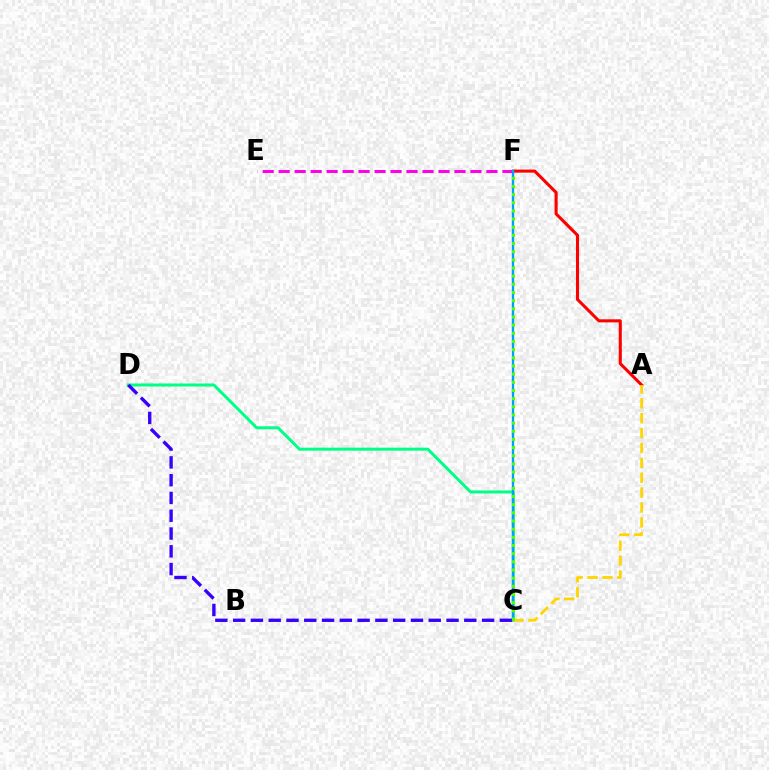{('C', 'D'): [{'color': '#00ff86', 'line_style': 'solid', 'thickness': 2.17}, {'color': '#3700ff', 'line_style': 'dashed', 'thickness': 2.42}], ('E', 'F'): [{'color': '#ff00ed', 'line_style': 'dashed', 'thickness': 2.17}], ('A', 'F'): [{'color': '#ff0000', 'line_style': 'solid', 'thickness': 2.21}], ('C', 'F'): [{'color': '#009eff', 'line_style': 'solid', 'thickness': 1.69}, {'color': '#4fff00', 'line_style': 'dotted', 'thickness': 2.22}], ('A', 'C'): [{'color': '#ffd500', 'line_style': 'dashed', 'thickness': 2.02}]}